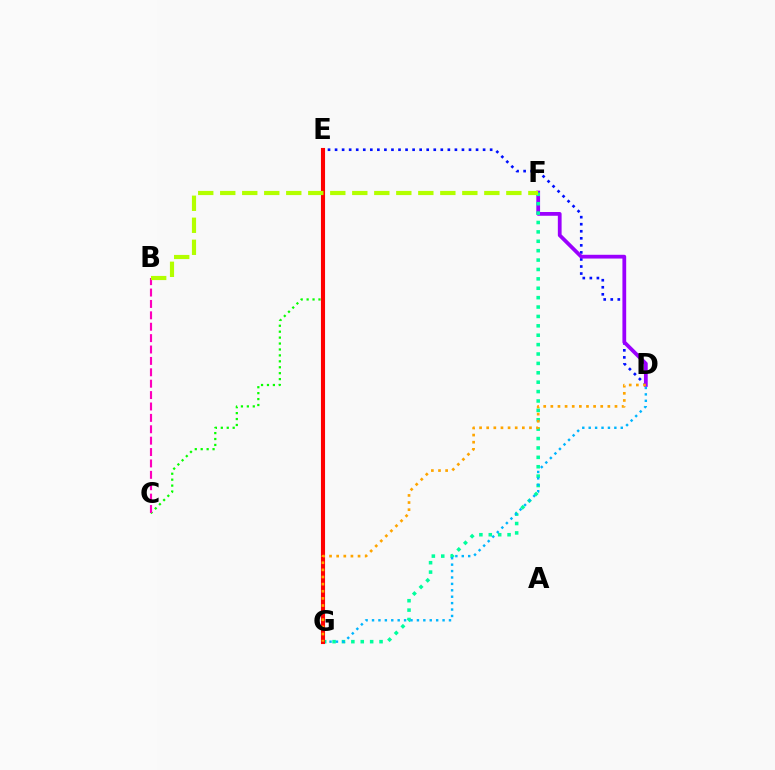{('D', 'E'): [{'color': '#0010ff', 'line_style': 'dotted', 'thickness': 1.92}], ('D', 'F'): [{'color': '#9b00ff', 'line_style': 'solid', 'thickness': 2.71}], ('F', 'G'): [{'color': '#00ff9d', 'line_style': 'dotted', 'thickness': 2.55}], ('D', 'G'): [{'color': '#00b5ff', 'line_style': 'dotted', 'thickness': 1.74}, {'color': '#ffa500', 'line_style': 'dotted', 'thickness': 1.94}], ('C', 'E'): [{'color': '#08ff00', 'line_style': 'dotted', 'thickness': 1.61}], ('B', 'C'): [{'color': '#ff00bd', 'line_style': 'dashed', 'thickness': 1.55}], ('E', 'G'): [{'color': '#ff0000', 'line_style': 'solid', 'thickness': 2.95}], ('B', 'F'): [{'color': '#b3ff00', 'line_style': 'dashed', 'thickness': 2.99}]}